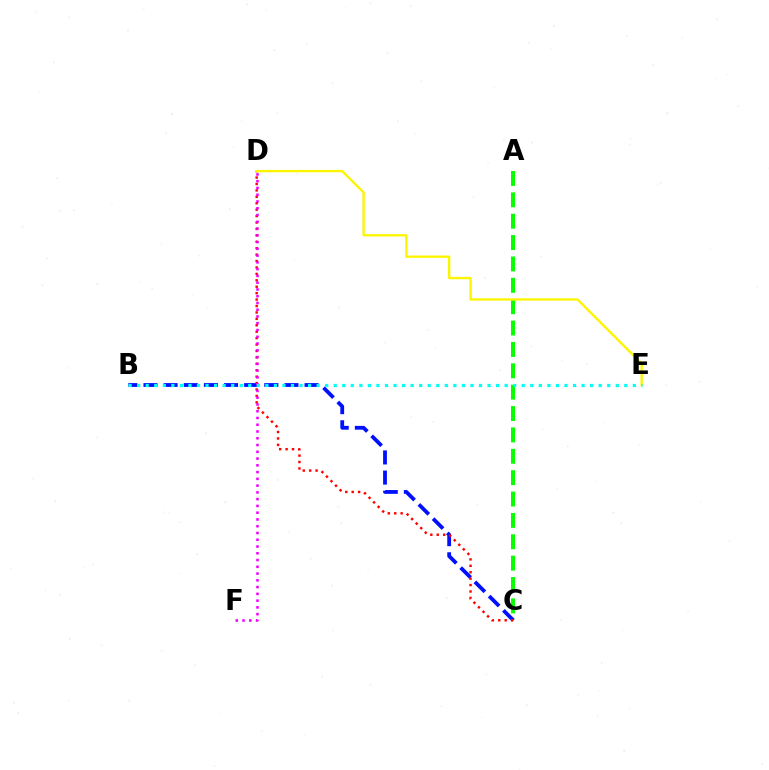{('B', 'C'): [{'color': '#0010ff', 'line_style': 'dashed', 'thickness': 2.74}], ('A', 'C'): [{'color': '#08ff00', 'line_style': 'dashed', 'thickness': 2.9}], ('C', 'D'): [{'color': '#ff0000', 'line_style': 'dotted', 'thickness': 1.75}], ('D', 'F'): [{'color': '#ee00ff', 'line_style': 'dotted', 'thickness': 1.84}], ('D', 'E'): [{'color': '#fcf500', 'line_style': 'solid', 'thickness': 1.69}], ('B', 'E'): [{'color': '#00fff6', 'line_style': 'dotted', 'thickness': 2.32}]}